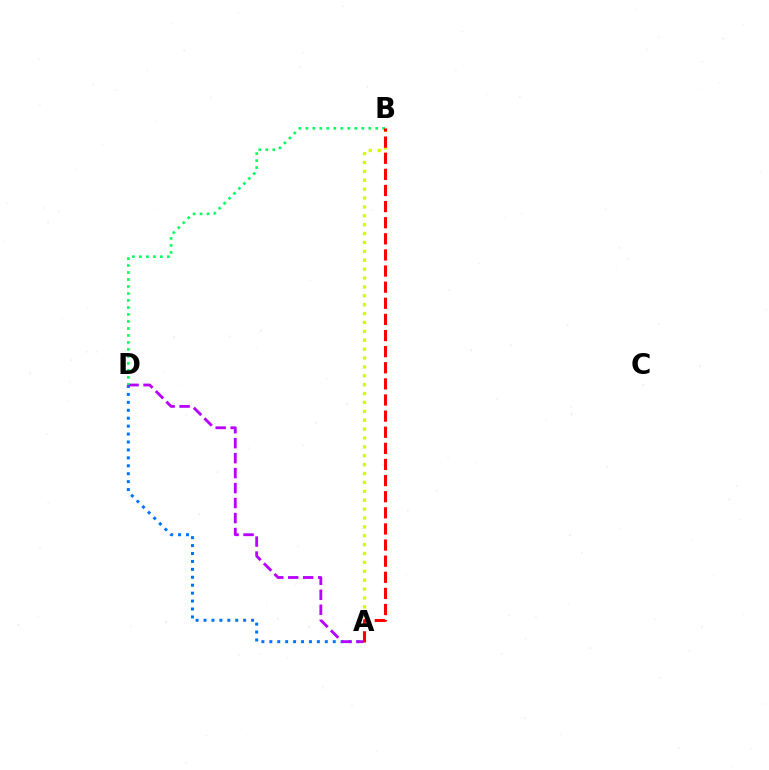{('A', 'D'): [{'color': '#0074ff', 'line_style': 'dotted', 'thickness': 2.15}, {'color': '#b900ff', 'line_style': 'dashed', 'thickness': 2.03}], ('A', 'B'): [{'color': '#d1ff00', 'line_style': 'dotted', 'thickness': 2.41}, {'color': '#ff0000', 'line_style': 'dashed', 'thickness': 2.19}], ('B', 'D'): [{'color': '#00ff5c', 'line_style': 'dotted', 'thickness': 1.9}]}